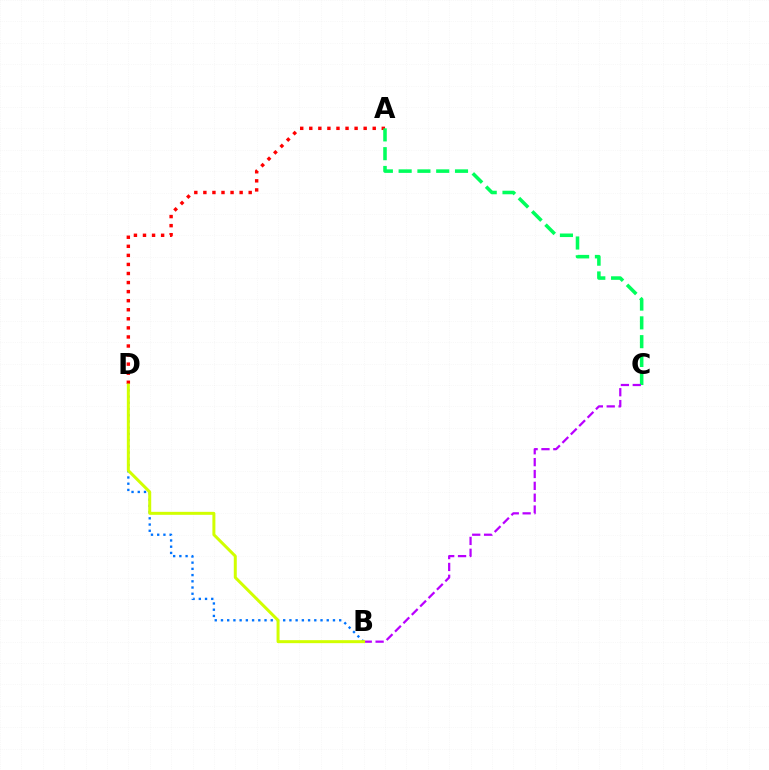{('A', 'D'): [{'color': '#ff0000', 'line_style': 'dotted', 'thickness': 2.46}], ('A', 'C'): [{'color': '#00ff5c', 'line_style': 'dashed', 'thickness': 2.55}], ('B', 'D'): [{'color': '#0074ff', 'line_style': 'dotted', 'thickness': 1.69}, {'color': '#d1ff00', 'line_style': 'solid', 'thickness': 2.15}], ('B', 'C'): [{'color': '#b900ff', 'line_style': 'dashed', 'thickness': 1.61}]}